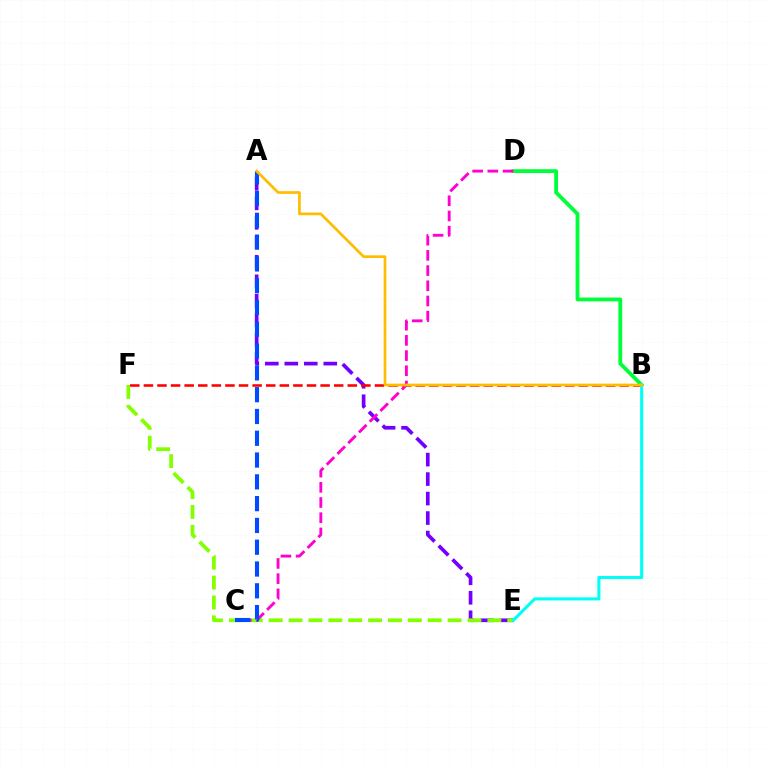{('B', 'D'): [{'color': '#00ff39', 'line_style': 'solid', 'thickness': 2.75}], ('A', 'E'): [{'color': '#7200ff', 'line_style': 'dashed', 'thickness': 2.65}], ('E', 'F'): [{'color': '#84ff00', 'line_style': 'dashed', 'thickness': 2.7}], ('B', 'F'): [{'color': '#ff0000', 'line_style': 'dashed', 'thickness': 1.85}], ('C', 'D'): [{'color': '#ff00cf', 'line_style': 'dashed', 'thickness': 2.06}], ('B', 'E'): [{'color': '#00fff6', 'line_style': 'solid', 'thickness': 2.22}], ('A', 'C'): [{'color': '#004bff', 'line_style': 'dashed', 'thickness': 2.96}], ('A', 'B'): [{'color': '#ffbd00', 'line_style': 'solid', 'thickness': 1.95}]}